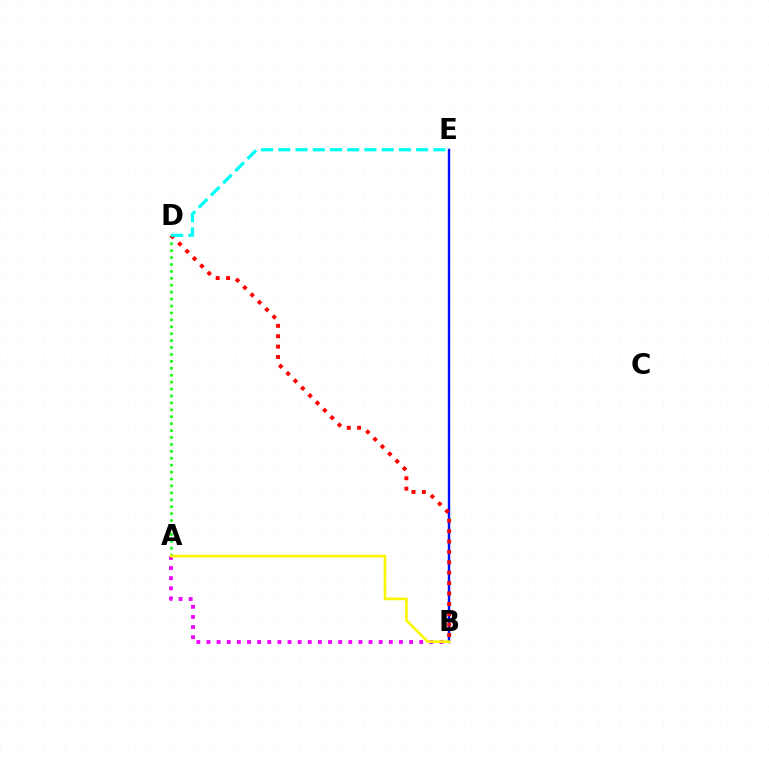{('A', 'B'): [{'color': '#ee00ff', 'line_style': 'dotted', 'thickness': 2.75}, {'color': '#fcf500', 'line_style': 'solid', 'thickness': 1.92}], ('A', 'D'): [{'color': '#08ff00', 'line_style': 'dotted', 'thickness': 1.88}], ('B', 'E'): [{'color': '#0010ff', 'line_style': 'solid', 'thickness': 1.74}], ('B', 'D'): [{'color': '#ff0000', 'line_style': 'dotted', 'thickness': 2.82}], ('D', 'E'): [{'color': '#00fff6', 'line_style': 'dashed', 'thickness': 2.34}]}